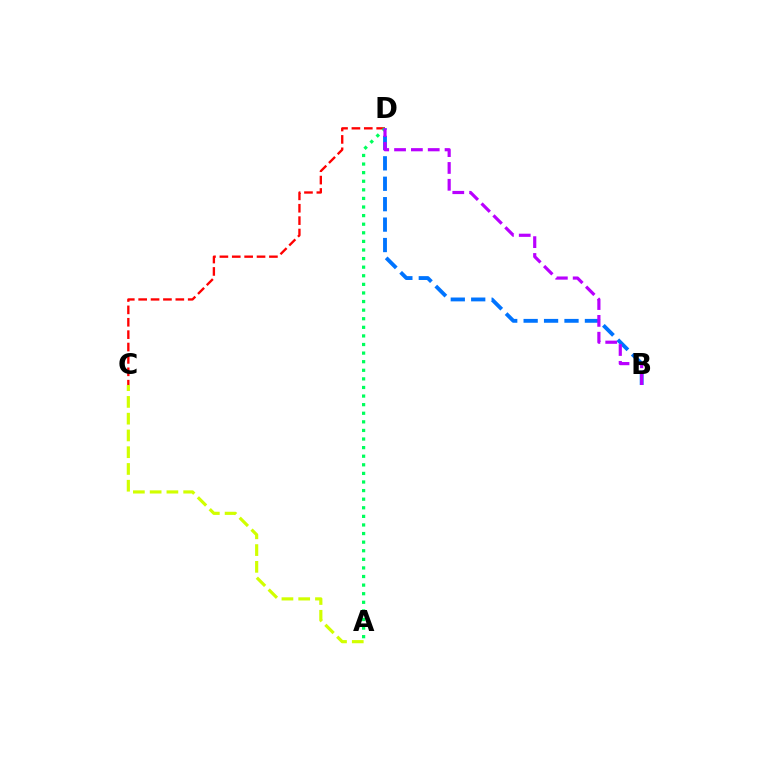{('C', 'D'): [{'color': '#ff0000', 'line_style': 'dashed', 'thickness': 1.68}], ('A', 'C'): [{'color': '#d1ff00', 'line_style': 'dashed', 'thickness': 2.28}], ('A', 'D'): [{'color': '#00ff5c', 'line_style': 'dotted', 'thickness': 2.33}], ('B', 'D'): [{'color': '#0074ff', 'line_style': 'dashed', 'thickness': 2.78}, {'color': '#b900ff', 'line_style': 'dashed', 'thickness': 2.29}]}